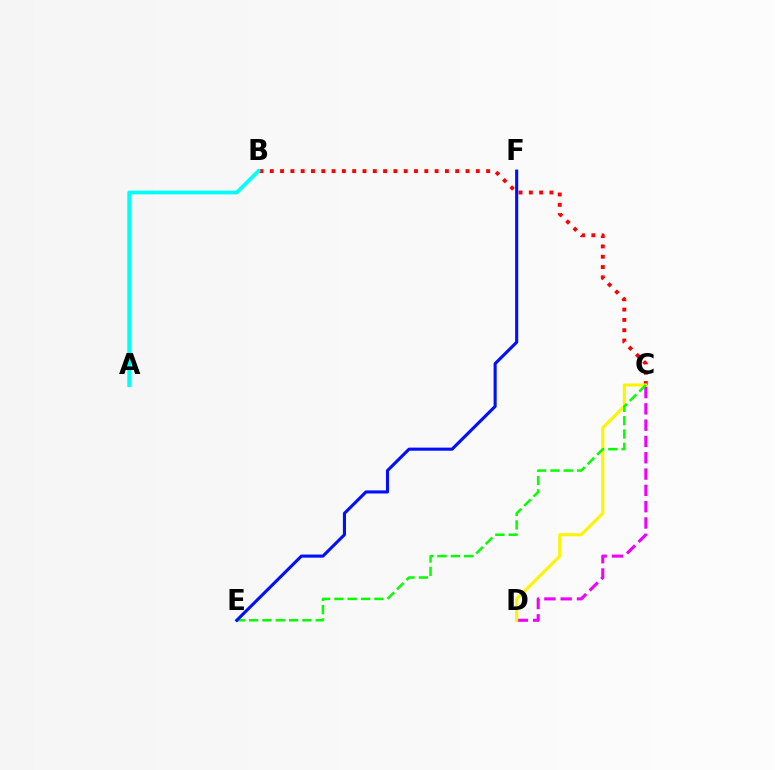{('C', 'D'): [{'color': '#ee00ff', 'line_style': 'dashed', 'thickness': 2.21}, {'color': '#fcf500', 'line_style': 'solid', 'thickness': 2.22}], ('B', 'C'): [{'color': '#ff0000', 'line_style': 'dotted', 'thickness': 2.8}], ('C', 'E'): [{'color': '#08ff00', 'line_style': 'dashed', 'thickness': 1.81}], ('E', 'F'): [{'color': '#0010ff', 'line_style': 'solid', 'thickness': 2.23}], ('A', 'B'): [{'color': '#00fff6', 'line_style': 'solid', 'thickness': 2.7}]}